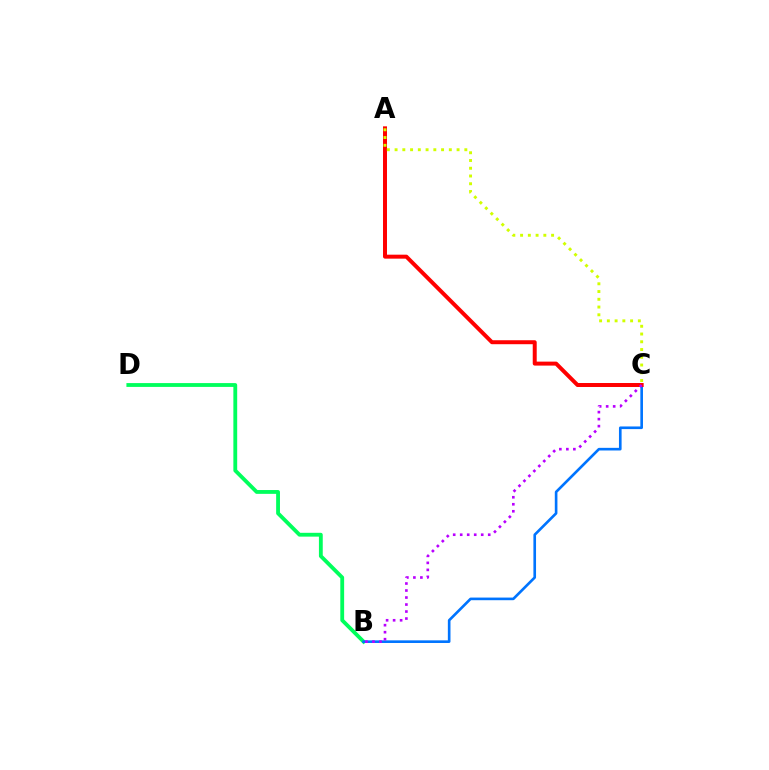{('B', 'D'): [{'color': '#00ff5c', 'line_style': 'solid', 'thickness': 2.75}], ('B', 'C'): [{'color': '#0074ff', 'line_style': 'solid', 'thickness': 1.9}, {'color': '#b900ff', 'line_style': 'dotted', 'thickness': 1.9}], ('A', 'C'): [{'color': '#ff0000', 'line_style': 'solid', 'thickness': 2.86}, {'color': '#d1ff00', 'line_style': 'dotted', 'thickness': 2.11}]}